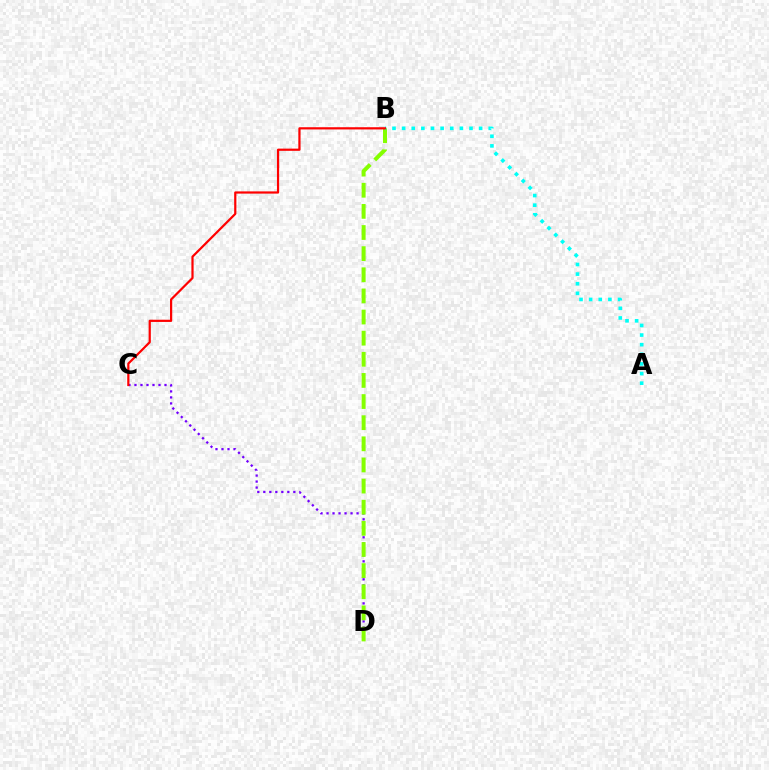{('C', 'D'): [{'color': '#7200ff', 'line_style': 'dotted', 'thickness': 1.63}], ('B', 'D'): [{'color': '#84ff00', 'line_style': 'dashed', 'thickness': 2.87}], ('A', 'B'): [{'color': '#00fff6', 'line_style': 'dotted', 'thickness': 2.62}], ('B', 'C'): [{'color': '#ff0000', 'line_style': 'solid', 'thickness': 1.59}]}